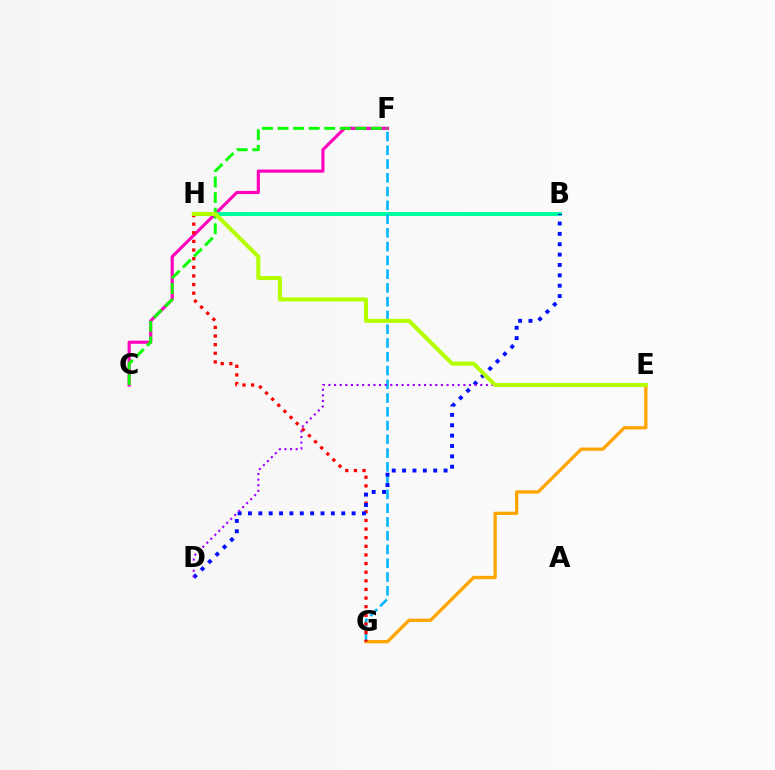{('C', 'F'): [{'color': '#ff00bd', 'line_style': 'solid', 'thickness': 2.27}, {'color': '#08ff00', 'line_style': 'dashed', 'thickness': 2.11}], ('B', 'H'): [{'color': '#00ff9d', 'line_style': 'solid', 'thickness': 2.87}], ('E', 'G'): [{'color': '#ffa500', 'line_style': 'solid', 'thickness': 2.38}], ('F', 'G'): [{'color': '#00b5ff', 'line_style': 'dashed', 'thickness': 1.87}], ('G', 'H'): [{'color': '#ff0000', 'line_style': 'dotted', 'thickness': 2.34}], ('B', 'D'): [{'color': '#0010ff', 'line_style': 'dotted', 'thickness': 2.82}], ('D', 'E'): [{'color': '#9b00ff', 'line_style': 'dotted', 'thickness': 1.53}], ('E', 'H'): [{'color': '#b3ff00', 'line_style': 'solid', 'thickness': 2.91}]}